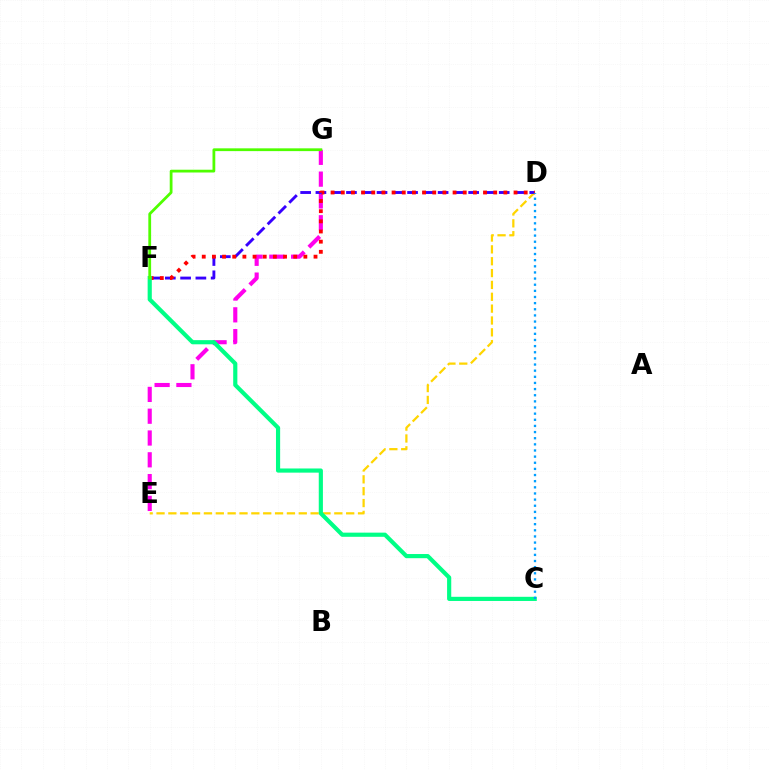{('D', 'E'): [{'color': '#ffd500', 'line_style': 'dashed', 'thickness': 1.61}], ('E', 'G'): [{'color': '#ff00ed', 'line_style': 'dashed', 'thickness': 2.96}], ('D', 'F'): [{'color': '#3700ff', 'line_style': 'dashed', 'thickness': 2.07}, {'color': '#ff0000', 'line_style': 'dotted', 'thickness': 2.76}], ('C', 'F'): [{'color': '#00ff86', 'line_style': 'solid', 'thickness': 3.0}], ('F', 'G'): [{'color': '#4fff00', 'line_style': 'solid', 'thickness': 2.0}], ('C', 'D'): [{'color': '#009eff', 'line_style': 'dotted', 'thickness': 1.67}]}